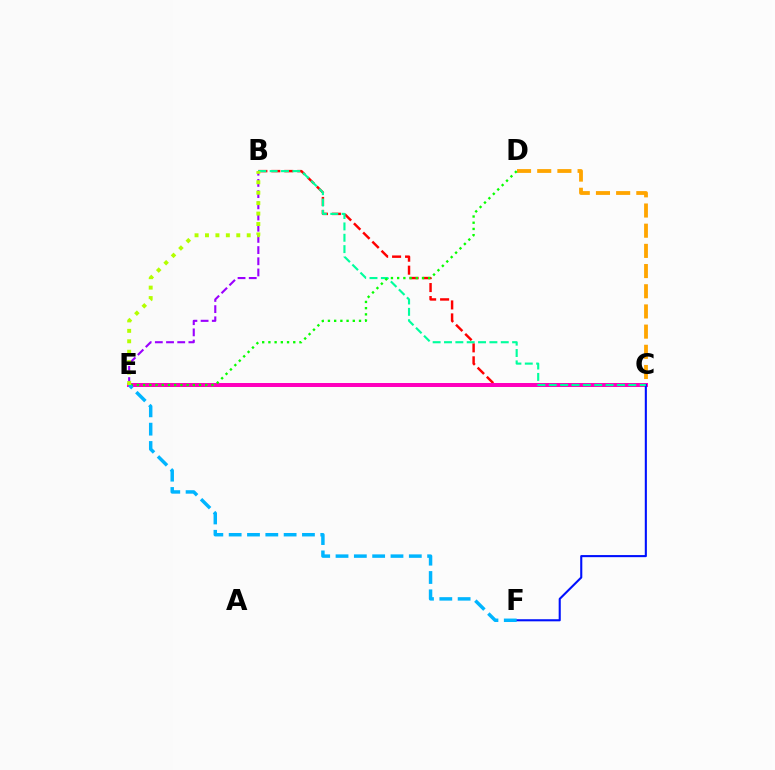{('B', 'C'): [{'color': '#ff0000', 'line_style': 'dashed', 'thickness': 1.76}, {'color': '#00ff9d', 'line_style': 'dashed', 'thickness': 1.54}], ('C', 'D'): [{'color': '#ffa500', 'line_style': 'dashed', 'thickness': 2.74}], ('C', 'E'): [{'color': '#ff00bd', 'line_style': 'solid', 'thickness': 2.88}], ('C', 'F'): [{'color': '#0010ff', 'line_style': 'solid', 'thickness': 1.51}], ('B', 'E'): [{'color': '#9b00ff', 'line_style': 'dashed', 'thickness': 1.52}, {'color': '#b3ff00', 'line_style': 'dotted', 'thickness': 2.84}], ('D', 'E'): [{'color': '#08ff00', 'line_style': 'dotted', 'thickness': 1.69}], ('E', 'F'): [{'color': '#00b5ff', 'line_style': 'dashed', 'thickness': 2.49}]}